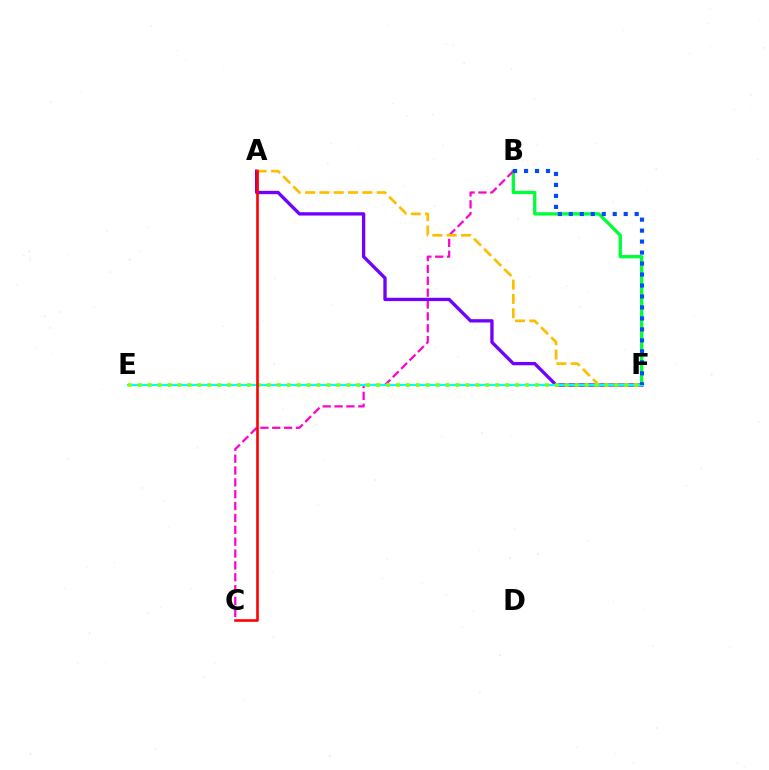{('B', 'F'): [{'color': '#00ff39', 'line_style': 'solid', 'thickness': 2.38}, {'color': '#004bff', 'line_style': 'dotted', 'thickness': 2.98}], ('B', 'C'): [{'color': '#ff00cf', 'line_style': 'dashed', 'thickness': 1.61}], ('A', 'F'): [{'color': '#7200ff', 'line_style': 'solid', 'thickness': 2.39}, {'color': '#ffbd00', 'line_style': 'dashed', 'thickness': 1.95}], ('E', 'F'): [{'color': '#00fff6', 'line_style': 'solid', 'thickness': 1.56}, {'color': '#84ff00', 'line_style': 'dotted', 'thickness': 2.7}], ('A', 'C'): [{'color': '#ff0000', 'line_style': 'solid', 'thickness': 1.88}]}